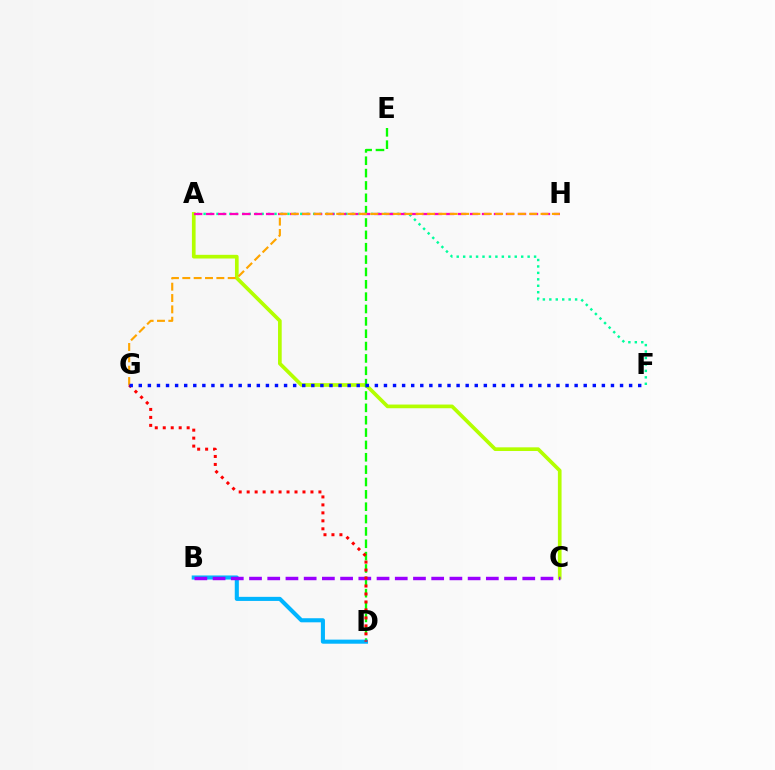{('A', 'F'): [{'color': '#00ff9d', 'line_style': 'dotted', 'thickness': 1.75}], ('A', 'C'): [{'color': '#b3ff00', 'line_style': 'solid', 'thickness': 2.65}], ('D', 'E'): [{'color': '#08ff00', 'line_style': 'dashed', 'thickness': 1.68}], ('B', 'D'): [{'color': '#00b5ff', 'line_style': 'solid', 'thickness': 2.94}], ('B', 'C'): [{'color': '#9b00ff', 'line_style': 'dashed', 'thickness': 2.47}], ('A', 'H'): [{'color': '#ff00bd', 'line_style': 'dashed', 'thickness': 1.63}], ('D', 'G'): [{'color': '#ff0000', 'line_style': 'dotted', 'thickness': 2.17}], ('G', 'H'): [{'color': '#ffa500', 'line_style': 'dashed', 'thickness': 1.54}], ('F', 'G'): [{'color': '#0010ff', 'line_style': 'dotted', 'thickness': 2.47}]}